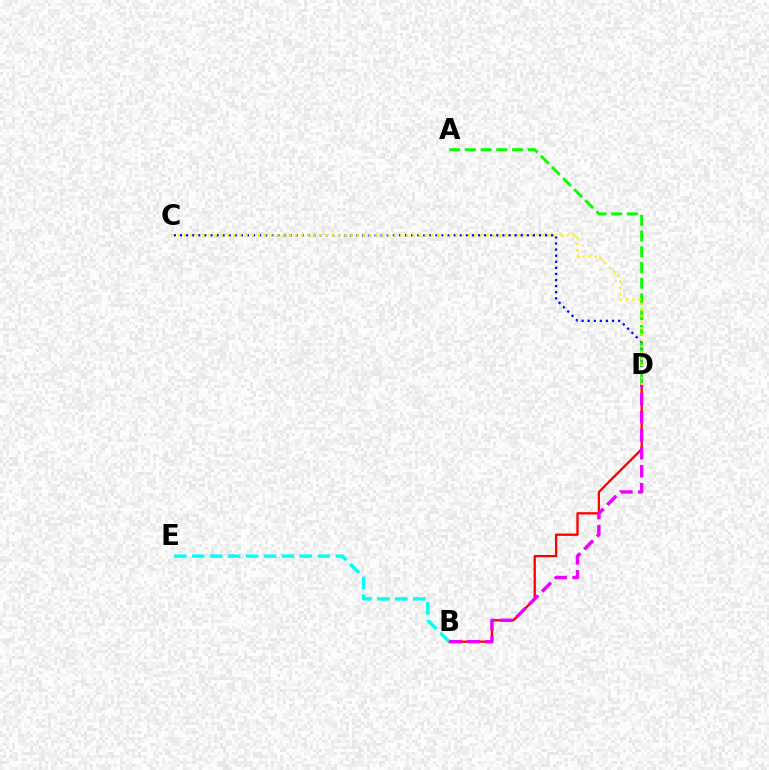{('A', 'D'): [{'color': '#08ff00', 'line_style': 'dashed', 'thickness': 2.14}], ('B', 'D'): [{'color': '#ff0000', 'line_style': 'solid', 'thickness': 1.67}, {'color': '#ee00ff', 'line_style': 'dashed', 'thickness': 2.45}], ('C', 'D'): [{'color': '#0010ff', 'line_style': 'dotted', 'thickness': 1.65}, {'color': '#fcf500', 'line_style': 'dotted', 'thickness': 1.68}], ('B', 'E'): [{'color': '#00fff6', 'line_style': 'dashed', 'thickness': 2.44}]}